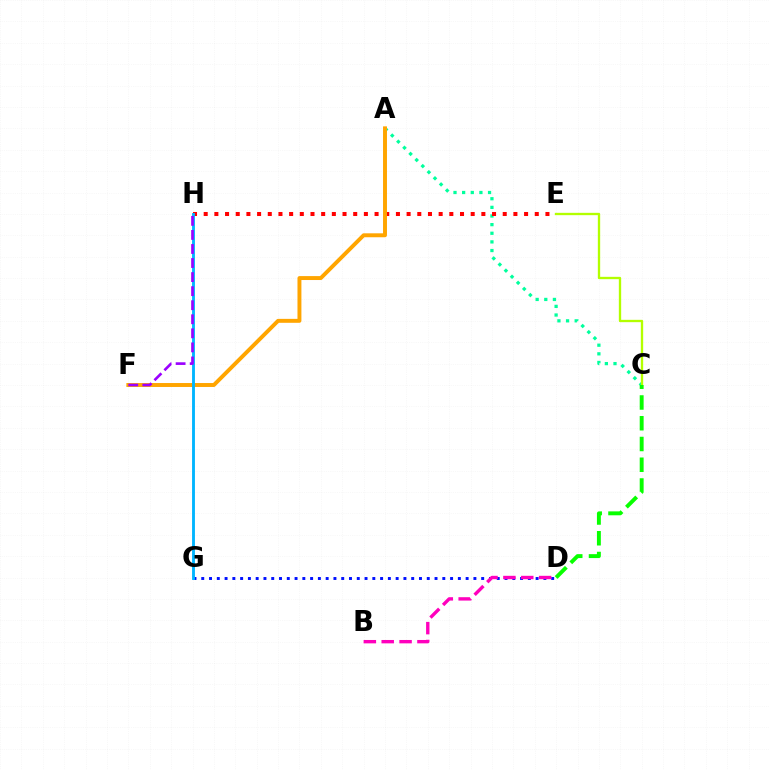{('A', 'C'): [{'color': '#00ff9d', 'line_style': 'dotted', 'thickness': 2.35}], ('D', 'G'): [{'color': '#0010ff', 'line_style': 'dotted', 'thickness': 2.11}], ('E', 'H'): [{'color': '#ff0000', 'line_style': 'dotted', 'thickness': 2.9}], ('C', 'E'): [{'color': '#b3ff00', 'line_style': 'solid', 'thickness': 1.68}], ('C', 'D'): [{'color': '#08ff00', 'line_style': 'dashed', 'thickness': 2.82}], ('B', 'D'): [{'color': '#ff00bd', 'line_style': 'dashed', 'thickness': 2.43}], ('A', 'F'): [{'color': '#ffa500', 'line_style': 'solid', 'thickness': 2.83}], ('G', 'H'): [{'color': '#00b5ff', 'line_style': 'solid', 'thickness': 2.06}], ('F', 'H'): [{'color': '#9b00ff', 'line_style': 'dashed', 'thickness': 1.91}]}